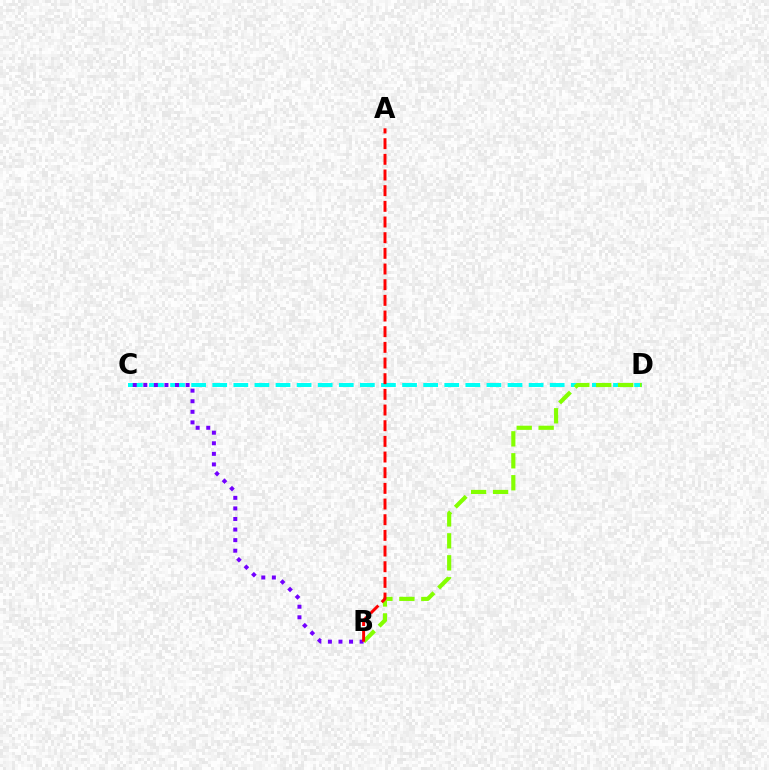{('C', 'D'): [{'color': '#00fff6', 'line_style': 'dashed', 'thickness': 2.87}], ('B', 'D'): [{'color': '#84ff00', 'line_style': 'dashed', 'thickness': 2.98}], ('B', 'C'): [{'color': '#7200ff', 'line_style': 'dotted', 'thickness': 2.87}], ('A', 'B'): [{'color': '#ff0000', 'line_style': 'dashed', 'thickness': 2.13}]}